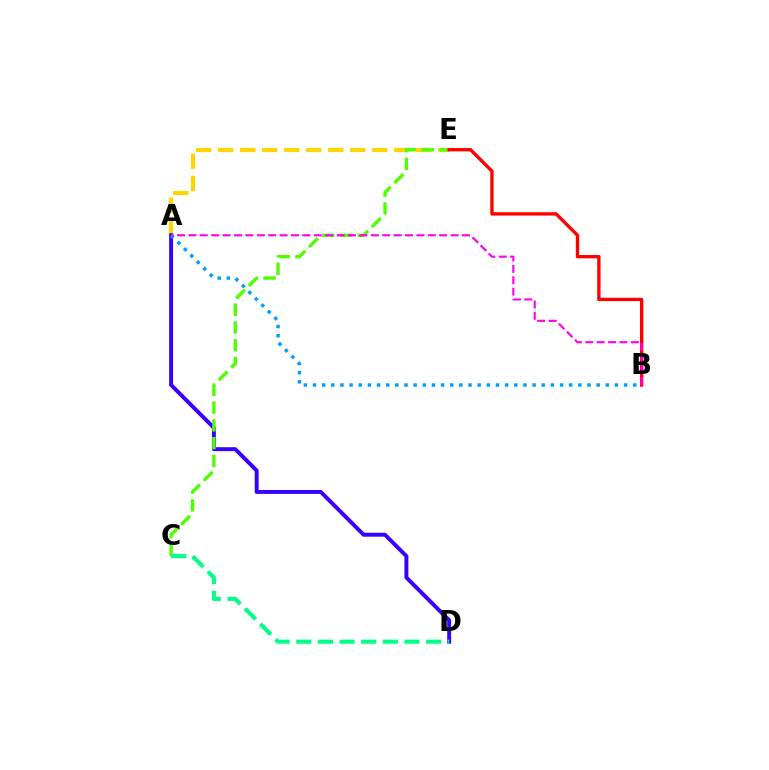{('A', 'E'): [{'color': '#ffd500', 'line_style': 'dashed', 'thickness': 2.99}], ('A', 'D'): [{'color': '#3700ff', 'line_style': 'solid', 'thickness': 2.84}], ('C', 'E'): [{'color': '#4fff00', 'line_style': 'dashed', 'thickness': 2.42}], ('B', 'E'): [{'color': '#ff0000', 'line_style': 'solid', 'thickness': 2.41}], ('A', 'B'): [{'color': '#009eff', 'line_style': 'dotted', 'thickness': 2.49}, {'color': '#ff00ed', 'line_style': 'dashed', 'thickness': 1.55}], ('C', 'D'): [{'color': '#00ff86', 'line_style': 'dashed', 'thickness': 2.94}]}